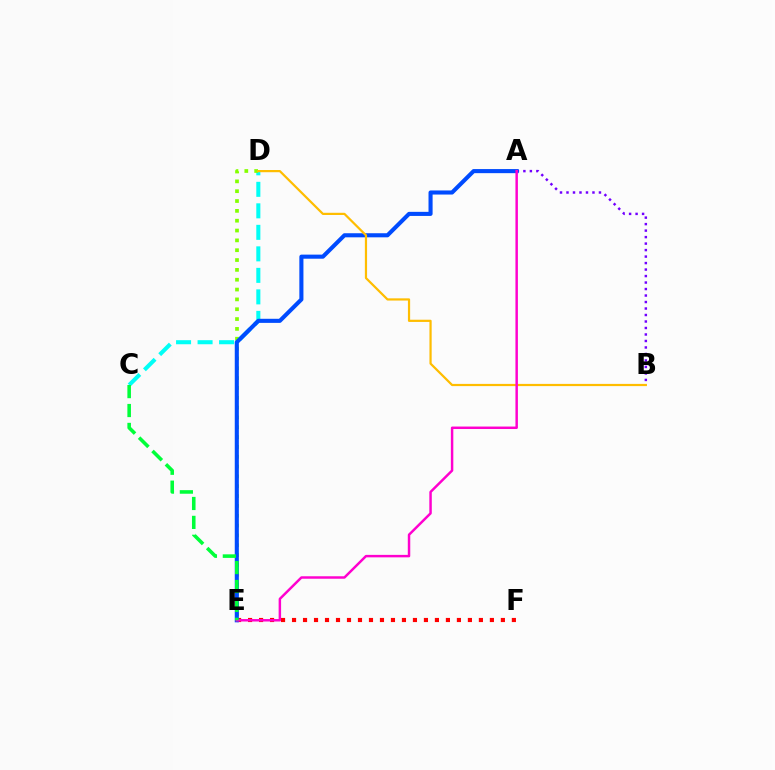{('E', 'F'): [{'color': '#ff0000', 'line_style': 'dotted', 'thickness': 2.99}], ('C', 'D'): [{'color': '#00fff6', 'line_style': 'dashed', 'thickness': 2.92}], ('D', 'E'): [{'color': '#84ff00', 'line_style': 'dotted', 'thickness': 2.67}], ('A', 'B'): [{'color': '#7200ff', 'line_style': 'dotted', 'thickness': 1.76}], ('A', 'E'): [{'color': '#004bff', 'line_style': 'solid', 'thickness': 2.94}, {'color': '#ff00cf', 'line_style': 'solid', 'thickness': 1.78}], ('B', 'D'): [{'color': '#ffbd00', 'line_style': 'solid', 'thickness': 1.59}], ('C', 'E'): [{'color': '#00ff39', 'line_style': 'dashed', 'thickness': 2.57}]}